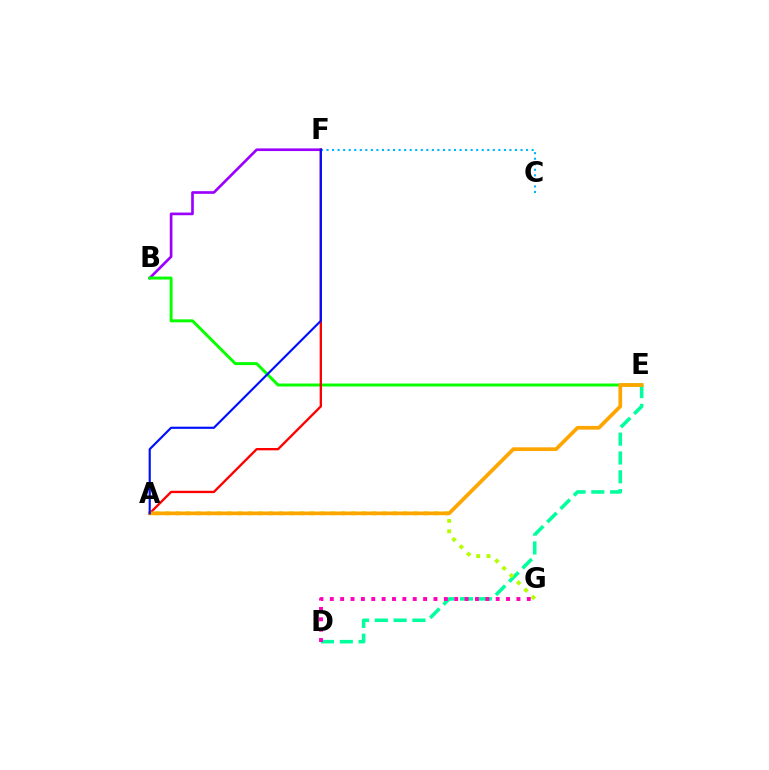{('B', 'F'): [{'color': '#9b00ff', 'line_style': 'solid', 'thickness': 1.92}], ('C', 'F'): [{'color': '#00b5ff', 'line_style': 'dotted', 'thickness': 1.51}], ('D', 'E'): [{'color': '#00ff9d', 'line_style': 'dashed', 'thickness': 2.56}], ('B', 'E'): [{'color': '#08ff00', 'line_style': 'solid', 'thickness': 2.14}], ('A', 'G'): [{'color': '#b3ff00', 'line_style': 'dotted', 'thickness': 2.81}], ('A', 'F'): [{'color': '#ff0000', 'line_style': 'solid', 'thickness': 1.68}, {'color': '#0010ff', 'line_style': 'solid', 'thickness': 1.56}], ('A', 'E'): [{'color': '#ffa500', 'line_style': 'solid', 'thickness': 2.67}], ('D', 'G'): [{'color': '#ff00bd', 'line_style': 'dotted', 'thickness': 2.82}]}